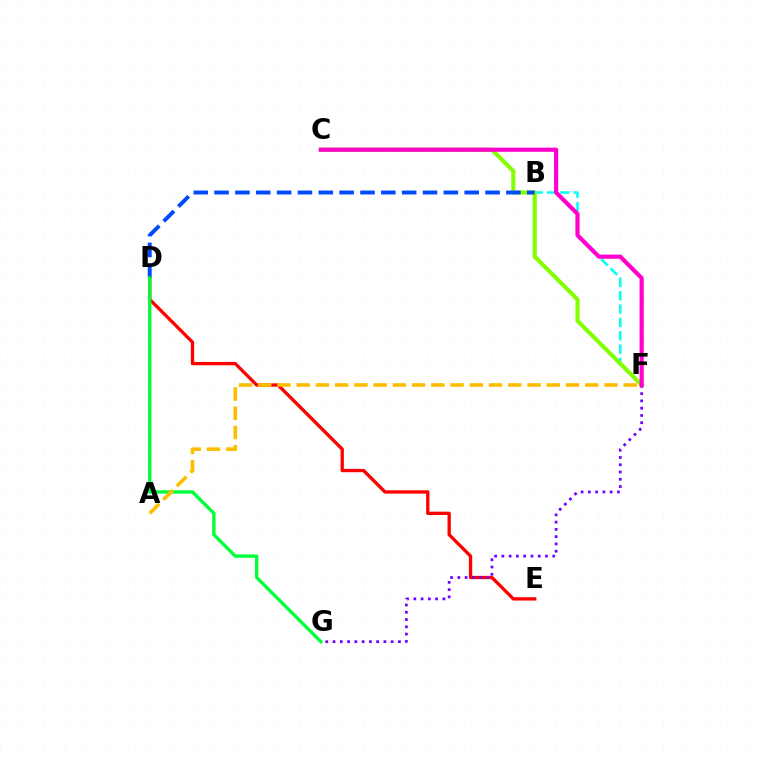{('B', 'F'): [{'color': '#00fff6', 'line_style': 'dashed', 'thickness': 1.81}], ('D', 'E'): [{'color': '#ff0000', 'line_style': 'solid', 'thickness': 2.39}], ('C', 'F'): [{'color': '#84ff00', 'line_style': 'solid', 'thickness': 2.97}, {'color': '#ff00cf', 'line_style': 'solid', 'thickness': 3.0}], ('B', 'D'): [{'color': '#004bff', 'line_style': 'dashed', 'thickness': 2.83}], ('F', 'G'): [{'color': '#7200ff', 'line_style': 'dotted', 'thickness': 1.97}], ('D', 'G'): [{'color': '#00ff39', 'line_style': 'solid', 'thickness': 2.41}], ('A', 'F'): [{'color': '#ffbd00', 'line_style': 'dashed', 'thickness': 2.61}]}